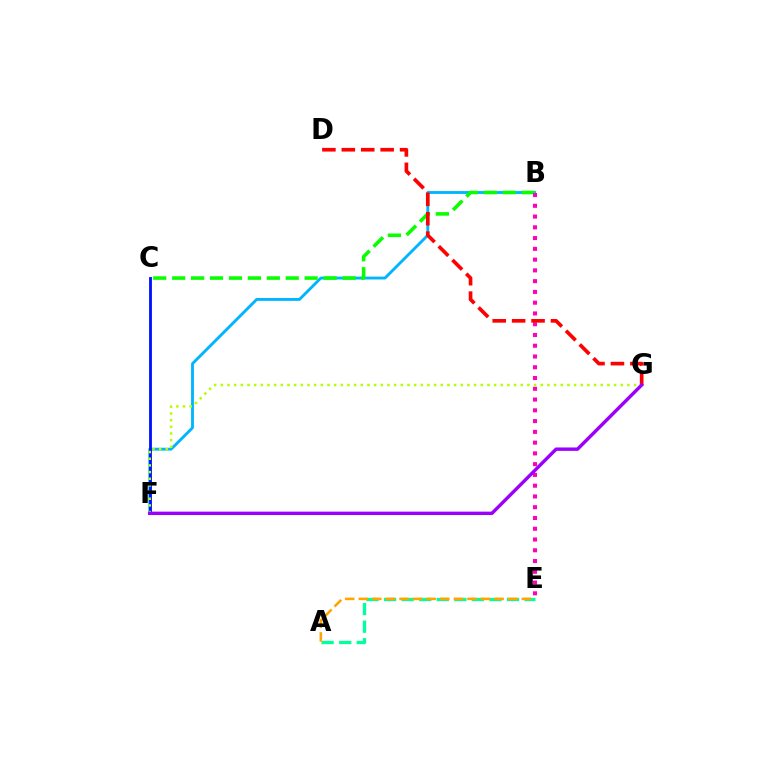{('A', 'E'): [{'color': '#00ff9d', 'line_style': 'dashed', 'thickness': 2.39}, {'color': '#ffa500', 'line_style': 'dashed', 'thickness': 1.85}], ('B', 'F'): [{'color': '#00b5ff', 'line_style': 'solid', 'thickness': 2.05}], ('C', 'F'): [{'color': '#0010ff', 'line_style': 'solid', 'thickness': 2.03}], ('B', 'C'): [{'color': '#08ff00', 'line_style': 'dashed', 'thickness': 2.57}], ('B', 'E'): [{'color': '#ff00bd', 'line_style': 'dotted', 'thickness': 2.92}], ('D', 'G'): [{'color': '#ff0000', 'line_style': 'dashed', 'thickness': 2.64}], ('F', 'G'): [{'color': '#b3ff00', 'line_style': 'dotted', 'thickness': 1.81}, {'color': '#9b00ff', 'line_style': 'solid', 'thickness': 2.45}]}